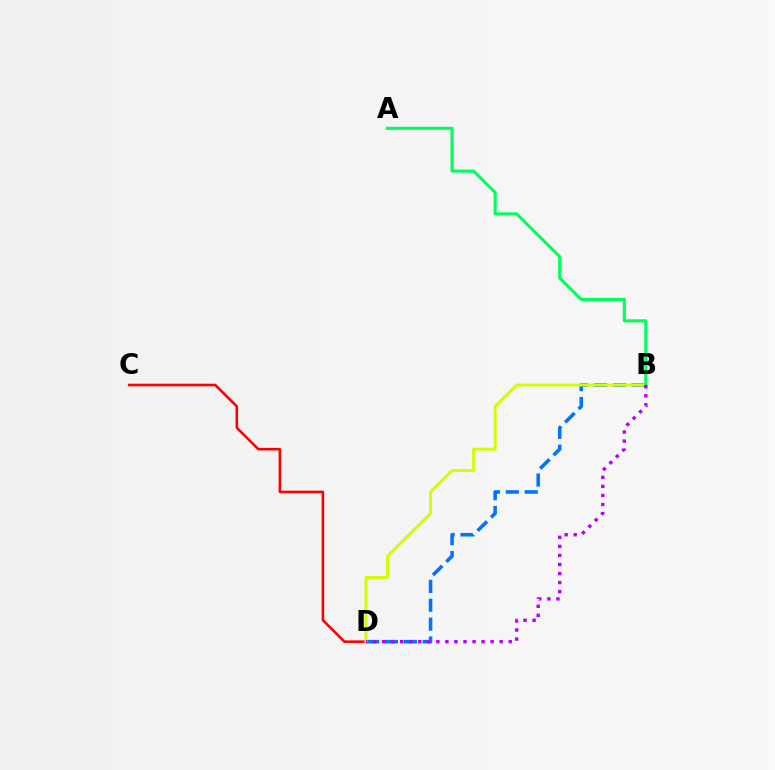{('B', 'D'): [{'color': '#0074ff', 'line_style': 'dashed', 'thickness': 2.57}, {'color': '#d1ff00', 'line_style': 'solid', 'thickness': 2.13}, {'color': '#b900ff', 'line_style': 'dotted', 'thickness': 2.46}], ('C', 'D'): [{'color': '#ff0000', 'line_style': 'solid', 'thickness': 1.86}], ('A', 'B'): [{'color': '#00ff5c', 'line_style': 'solid', 'thickness': 2.22}]}